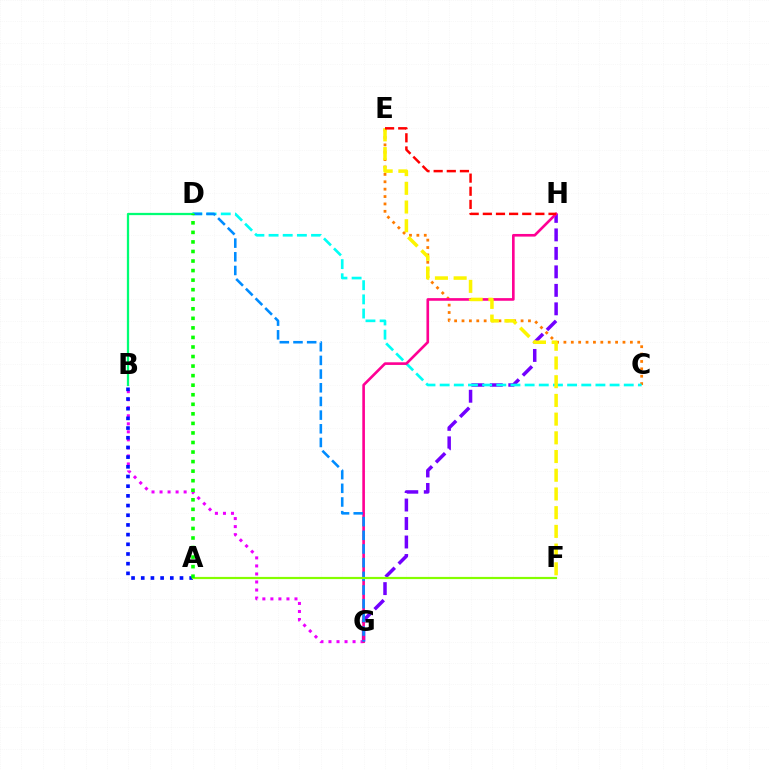{('G', 'H'): [{'color': '#7200ff', 'line_style': 'dashed', 'thickness': 2.51}, {'color': '#ff0094', 'line_style': 'solid', 'thickness': 1.9}], ('B', 'G'): [{'color': '#ee00ff', 'line_style': 'dotted', 'thickness': 2.18}], ('A', 'B'): [{'color': '#0010ff', 'line_style': 'dotted', 'thickness': 2.63}], ('C', 'E'): [{'color': '#ff7c00', 'line_style': 'dotted', 'thickness': 2.01}], ('C', 'D'): [{'color': '#00fff6', 'line_style': 'dashed', 'thickness': 1.92}], ('D', 'G'): [{'color': '#008cff', 'line_style': 'dashed', 'thickness': 1.86}], ('B', 'D'): [{'color': '#00ff74', 'line_style': 'solid', 'thickness': 1.63}], ('E', 'F'): [{'color': '#fcf500', 'line_style': 'dashed', 'thickness': 2.54}], ('E', 'H'): [{'color': '#ff0000', 'line_style': 'dashed', 'thickness': 1.78}], ('A', 'F'): [{'color': '#84ff00', 'line_style': 'solid', 'thickness': 1.58}], ('A', 'D'): [{'color': '#08ff00', 'line_style': 'dotted', 'thickness': 2.59}]}